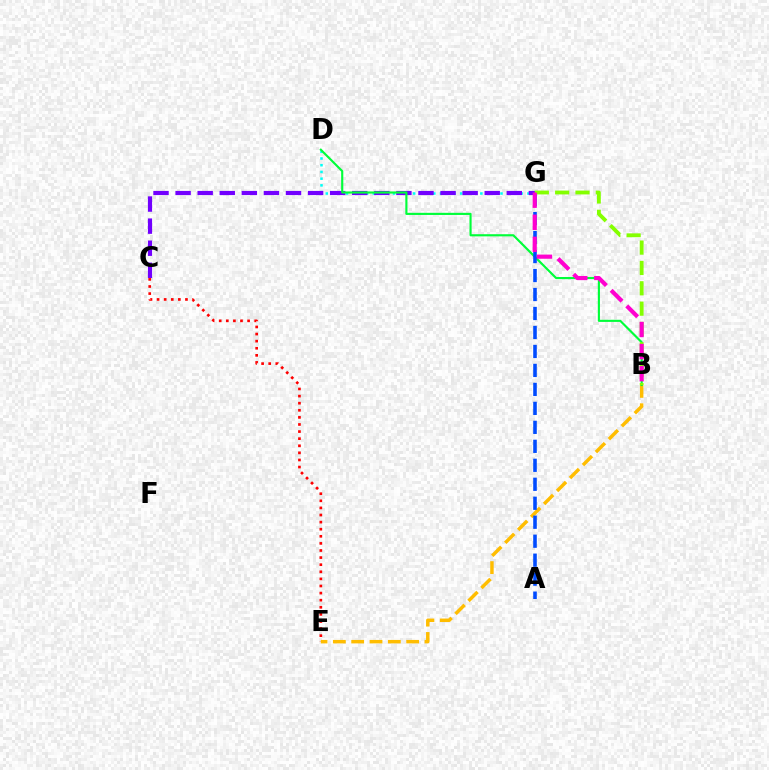{('D', 'G'): [{'color': '#00fff6', 'line_style': 'dotted', 'thickness': 1.83}], ('C', 'E'): [{'color': '#ff0000', 'line_style': 'dotted', 'thickness': 1.93}], ('C', 'G'): [{'color': '#7200ff', 'line_style': 'dashed', 'thickness': 3.0}], ('B', 'E'): [{'color': '#ffbd00', 'line_style': 'dashed', 'thickness': 2.49}], ('B', 'D'): [{'color': '#00ff39', 'line_style': 'solid', 'thickness': 1.54}], ('A', 'G'): [{'color': '#004bff', 'line_style': 'dashed', 'thickness': 2.58}], ('B', 'G'): [{'color': '#84ff00', 'line_style': 'dashed', 'thickness': 2.76}, {'color': '#ff00cf', 'line_style': 'dashed', 'thickness': 3.0}]}